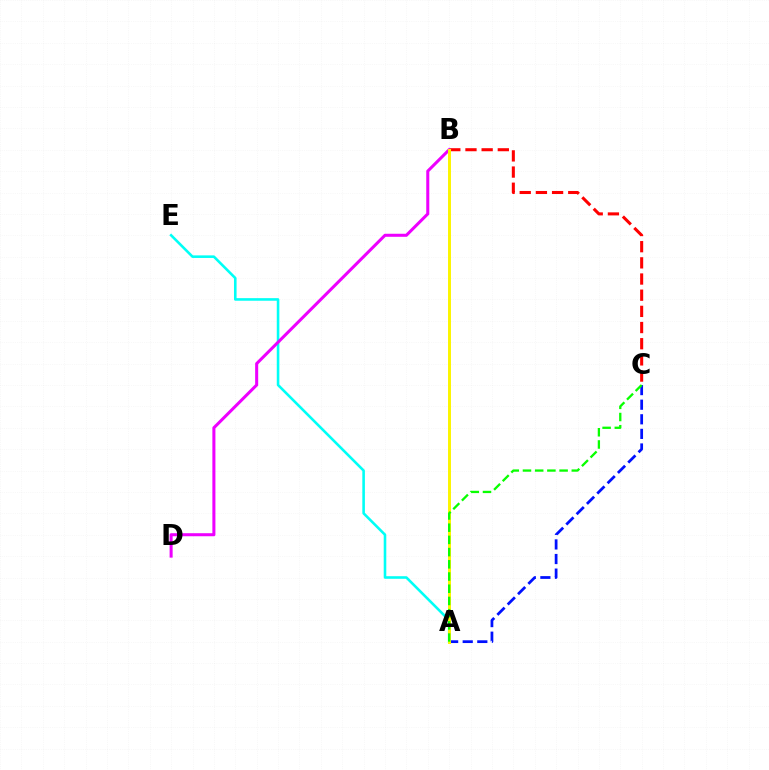{('A', 'E'): [{'color': '#00fff6', 'line_style': 'solid', 'thickness': 1.87}], ('B', 'C'): [{'color': '#ff0000', 'line_style': 'dashed', 'thickness': 2.2}], ('A', 'C'): [{'color': '#0010ff', 'line_style': 'dashed', 'thickness': 1.98}, {'color': '#08ff00', 'line_style': 'dashed', 'thickness': 1.66}], ('B', 'D'): [{'color': '#ee00ff', 'line_style': 'solid', 'thickness': 2.19}], ('A', 'B'): [{'color': '#fcf500', 'line_style': 'solid', 'thickness': 2.13}]}